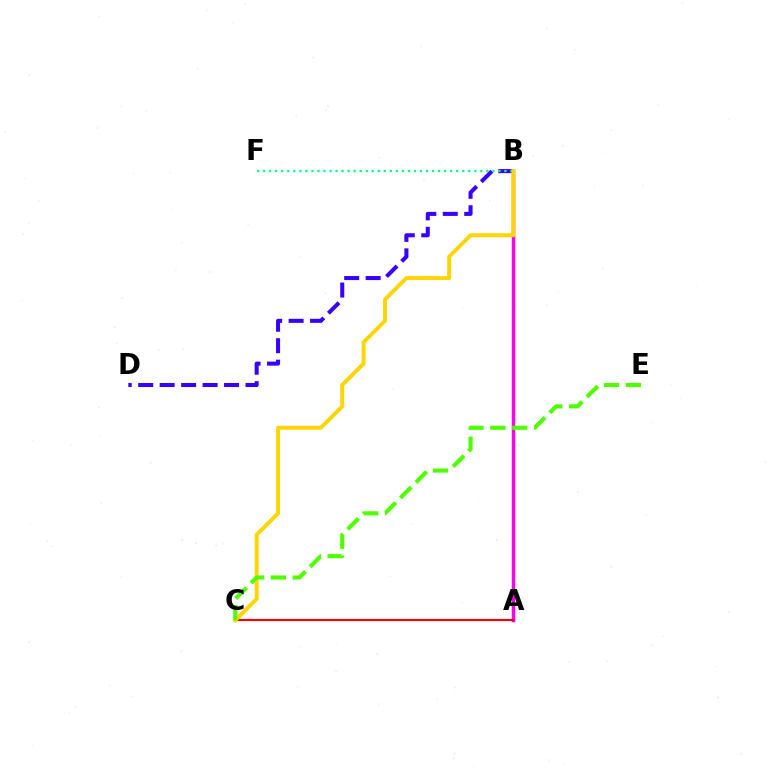{('B', 'D'): [{'color': '#3700ff', 'line_style': 'dashed', 'thickness': 2.91}], ('A', 'B'): [{'color': '#009eff', 'line_style': 'solid', 'thickness': 2.28}, {'color': '#ff00ed', 'line_style': 'solid', 'thickness': 2.43}], ('B', 'F'): [{'color': '#00ff86', 'line_style': 'dotted', 'thickness': 1.64}], ('A', 'C'): [{'color': '#ff0000', 'line_style': 'solid', 'thickness': 1.52}], ('B', 'C'): [{'color': '#ffd500', 'line_style': 'solid', 'thickness': 2.83}], ('C', 'E'): [{'color': '#4fff00', 'line_style': 'dashed', 'thickness': 2.97}]}